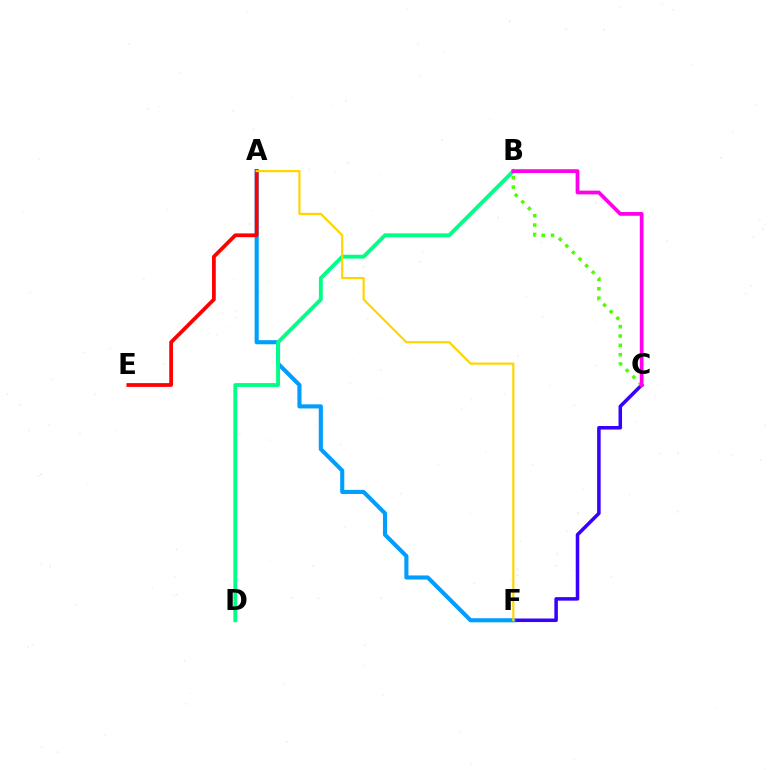{('C', 'F'): [{'color': '#3700ff', 'line_style': 'solid', 'thickness': 2.54}], ('A', 'F'): [{'color': '#009eff', 'line_style': 'solid', 'thickness': 2.95}, {'color': '#ffd500', 'line_style': 'solid', 'thickness': 1.57}], ('B', 'D'): [{'color': '#00ff86', 'line_style': 'solid', 'thickness': 2.78}], ('B', 'C'): [{'color': '#4fff00', 'line_style': 'dotted', 'thickness': 2.54}, {'color': '#ff00ed', 'line_style': 'solid', 'thickness': 2.7}], ('A', 'E'): [{'color': '#ff0000', 'line_style': 'solid', 'thickness': 2.7}]}